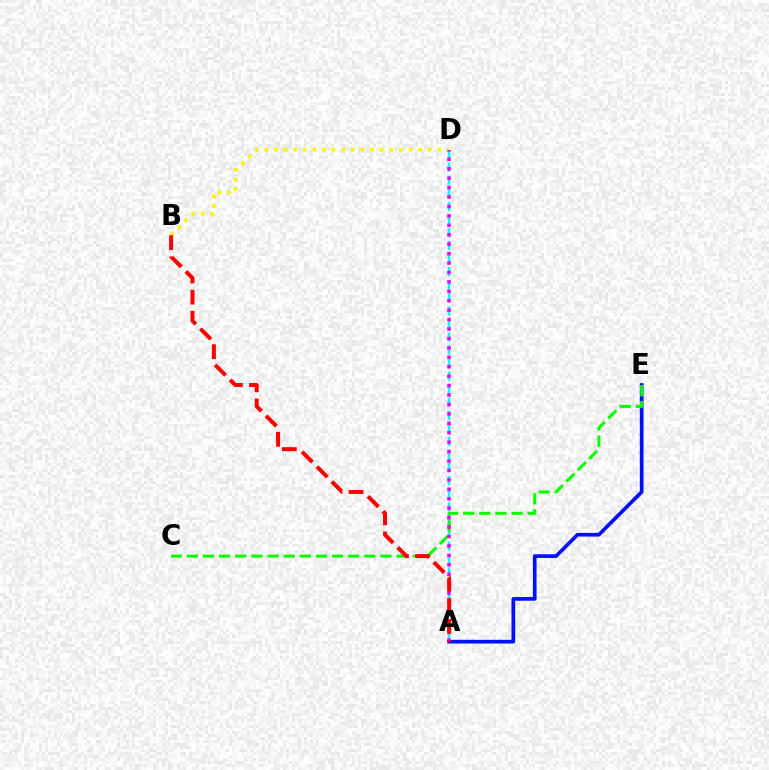{('A', 'D'): [{'color': '#00fff6', 'line_style': 'dashed', 'thickness': 1.77}, {'color': '#ee00ff', 'line_style': 'dotted', 'thickness': 2.56}], ('A', 'E'): [{'color': '#0010ff', 'line_style': 'solid', 'thickness': 2.65}], ('B', 'D'): [{'color': '#fcf500', 'line_style': 'dotted', 'thickness': 2.61}], ('C', 'E'): [{'color': '#08ff00', 'line_style': 'dashed', 'thickness': 2.19}], ('A', 'B'): [{'color': '#ff0000', 'line_style': 'dashed', 'thickness': 2.87}]}